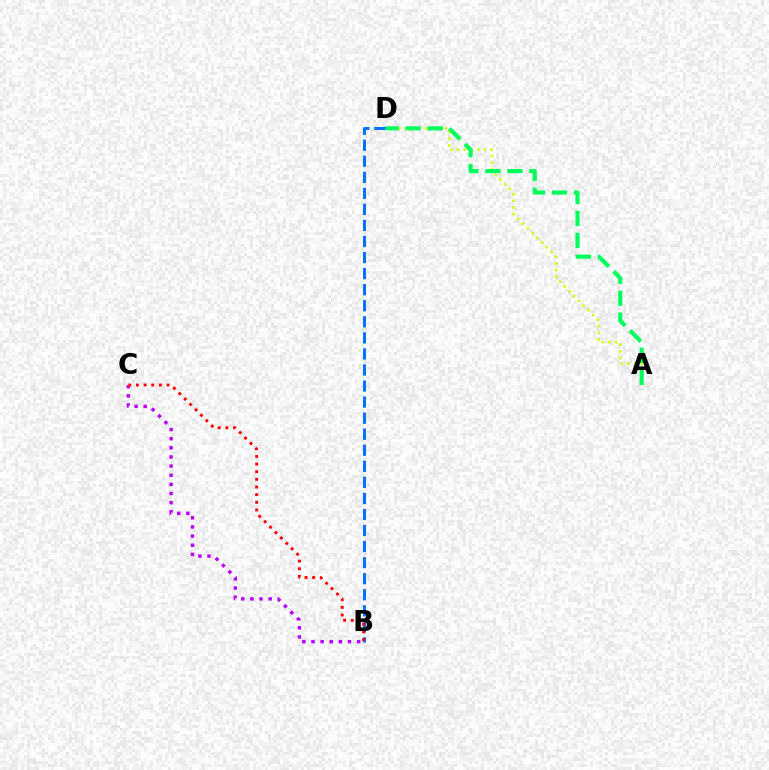{('A', 'D'): [{'color': '#d1ff00', 'line_style': 'dotted', 'thickness': 1.82}, {'color': '#00ff5c', 'line_style': 'dashed', 'thickness': 2.99}], ('B', 'C'): [{'color': '#b900ff', 'line_style': 'dotted', 'thickness': 2.48}, {'color': '#ff0000', 'line_style': 'dotted', 'thickness': 2.08}], ('B', 'D'): [{'color': '#0074ff', 'line_style': 'dashed', 'thickness': 2.18}]}